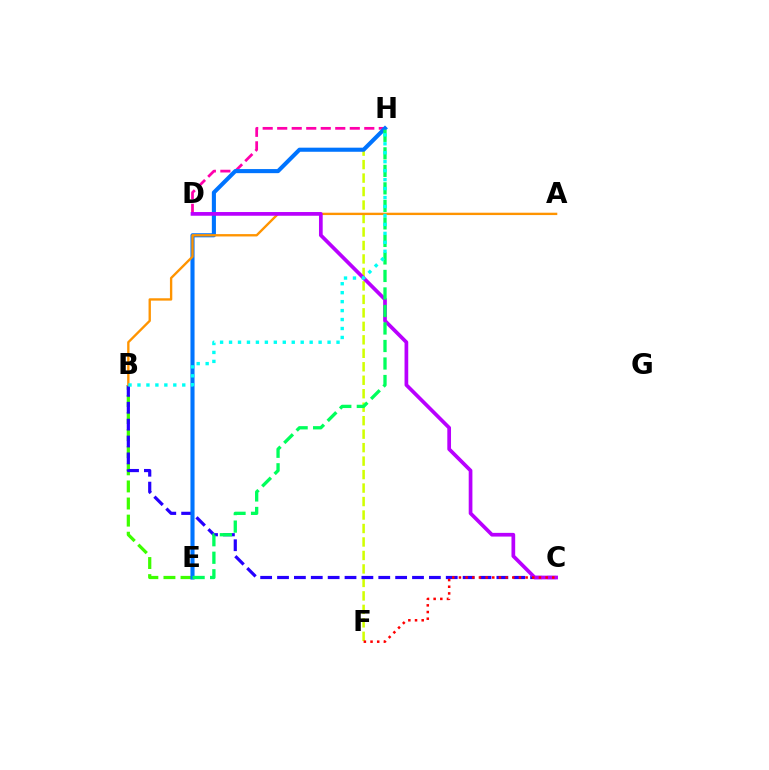{('F', 'H'): [{'color': '#d1ff00', 'line_style': 'dashed', 'thickness': 1.83}], ('D', 'H'): [{'color': '#ff00ac', 'line_style': 'dashed', 'thickness': 1.97}], ('B', 'E'): [{'color': '#3dff00', 'line_style': 'dashed', 'thickness': 2.32}], ('B', 'C'): [{'color': '#2500ff', 'line_style': 'dashed', 'thickness': 2.29}], ('E', 'H'): [{'color': '#0074ff', 'line_style': 'solid', 'thickness': 2.95}, {'color': '#00ff5c', 'line_style': 'dashed', 'thickness': 2.38}], ('A', 'B'): [{'color': '#ff9400', 'line_style': 'solid', 'thickness': 1.7}], ('C', 'D'): [{'color': '#b900ff', 'line_style': 'solid', 'thickness': 2.67}], ('C', 'F'): [{'color': '#ff0000', 'line_style': 'dotted', 'thickness': 1.81}], ('B', 'H'): [{'color': '#00fff6', 'line_style': 'dotted', 'thickness': 2.43}]}